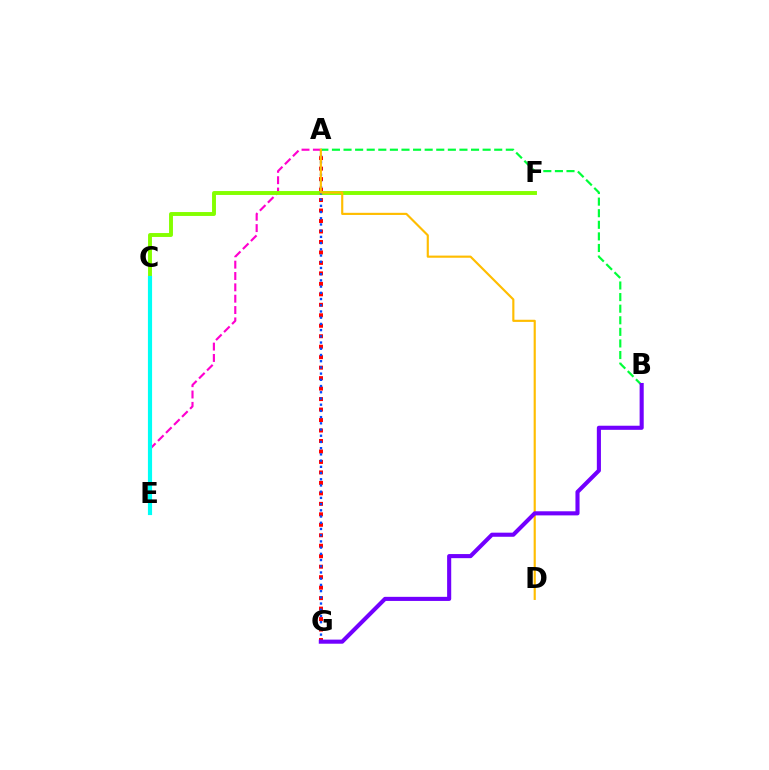{('A', 'G'): [{'color': '#ff0000', 'line_style': 'dotted', 'thickness': 2.85}, {'color': '#004bff', 'line_style': 'dotted', 'thickness': 1.69}], ('A', 'B'): [{'color': '#00ff39', 'line_style': 'dashed', 'thickness': 1.57}], ('A', 'E'): [{'color': '#ff00cf', 'line_style': 'dashed', 'thickness': 1.54}], ('C', 'F'): [{'color': '#84ff00', 'line_style': 'solid', 'thickness': 2.81}], ('A', 'D'): [{'color': '#ffbd00', 'line_style': 'solid', 'thickness': 1.55}], ('B', 'G'): [{'color': '#7200ff', 'line_style': 'solid', 'thickness': 2.95}], ('C', 'E'): [{'color': '#00fff6', 'line_style': 'solid', 'thickness': 2.99}]}